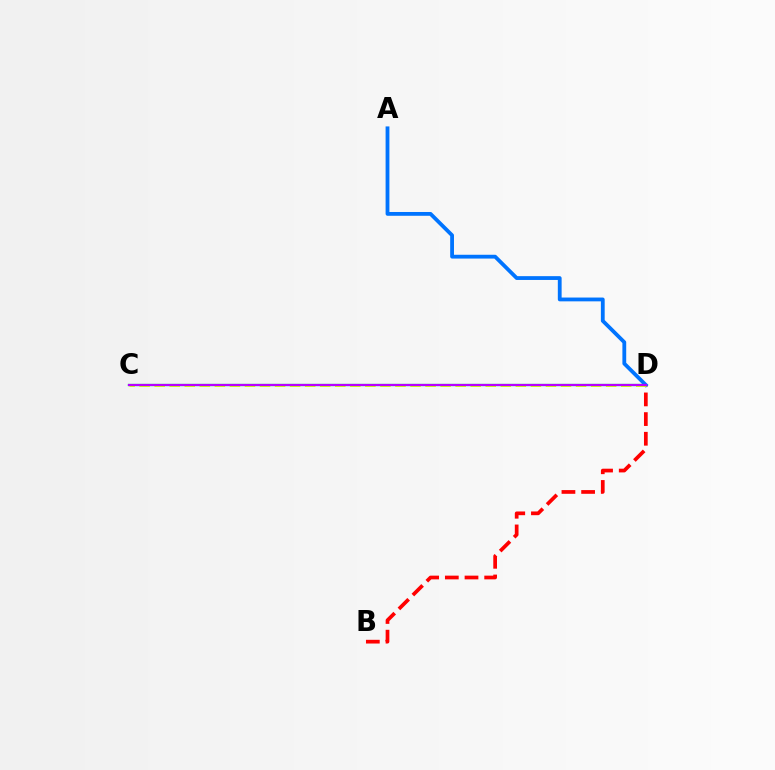{('B', 'D'): [{'color': '#ff0000', 'line_style': 'dashed', 'thickness': 2.67}], ('C', 'D'): [{'color': '#00ff5c', 'line_style': 'solid', 'thickness': 1.65}, {'color': '#d1ff00', 'line_style': 'dashed', 'thickness': 2.04}, {'color': '#b900ff', 'line_style': 'solid', 'thickness': 1.57}], ('A', 'D'): [{'color': '#0074ff', 'line_style': 'solid', 'thickness': 2.74}]}